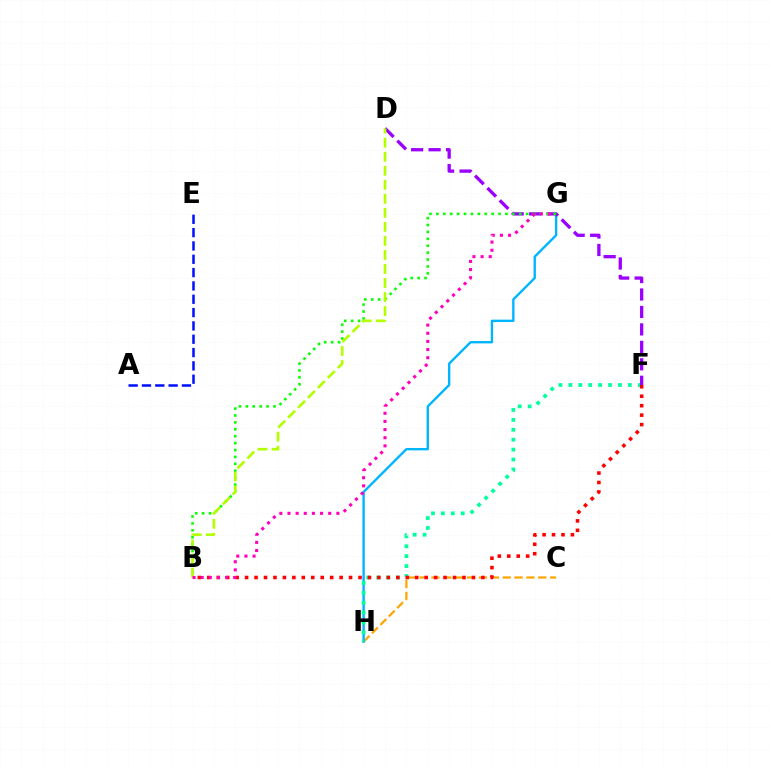{('C', 'H'): [{'color': '#ffa500', 'line_style': 'dashed', 'thickness': 1.61}], ('G', 'H'): [{'color': '#00b5ff', 'line_style': 'solid', 'thickness': 1.71}], ('A', 'E'): [{'color': '#0010ff', 'line_style': 'dashed', 'thickness': 1.81}], ('F', 'H'): [{'color': '#00ff9d', 'line_style': 'dotted', 'thickness': 2.69}], ('D', 'F'): [{'color': '#9b00ff', 'line_style': 'dashed', 'thickness': 2.37}], ('B', 'G'): [{'color': '#08ff00', 'line_style': 'dotted', 'thickness': 1.88}, {'color': '#ff00bd', 'line_style': 'dotted', 'thickness': 2.21}], ('B', 'F'): [{'color': '#ff0000', 'line_style': 'dotted', 'thickness': 2.57}], ('B', 'D'): [{'color': '#b3ff00', 'line_style': 'dashed', 'thickness': 1.91}]}